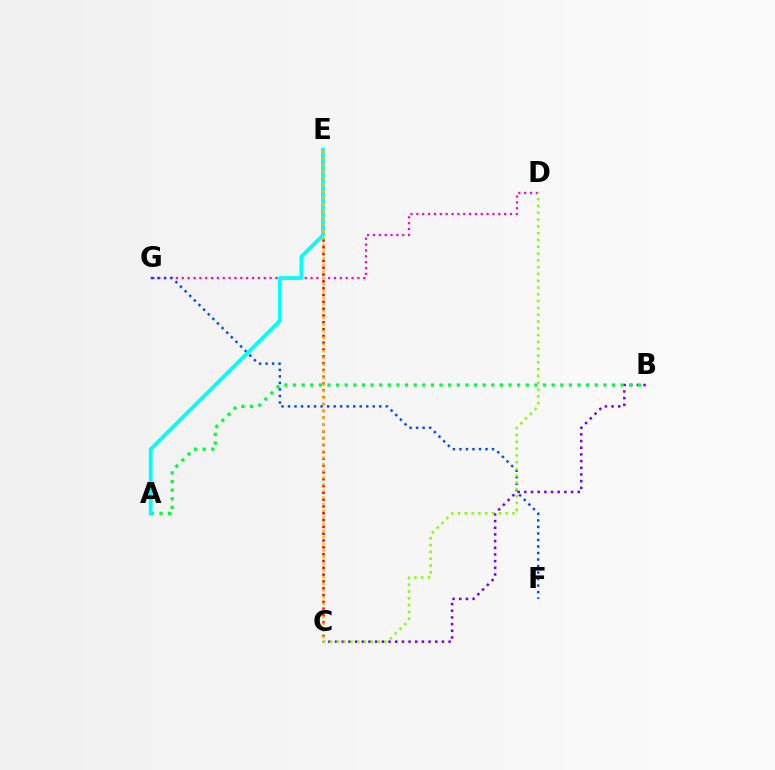{('D', 'G'): [{'color': '#ff00cf', 'line_style': 'dotted', 'thickness': 1.59}], ('B', 'C'): [{'color': '#7200ff', 'line_style': 'dotted', 'thickness': 1.81}], ('F', 'G'): [{'color': '#004bff', 'line_style': 'dotted', 'thickness': 1.77}], ('C', 'E'): [{'color': '#ff0000', 'line_style': 'dotted', 'thickness': 1.85}, {'color': '#ffbd00', 'line_style': 'dotted', 'thickness': 1.81}], ('A', 'B'): [{'color': '#00ff39', 'line_style': 'dotted', 'thickness': 2.34}], ('C', 'D'): [{'color': '#84ff00', 'line_style': 'dotted', 'thickness': 1.85}], ('A', 'E'): [{'color': '#00fff6', 'line_style': 'solid', 'thickness': 2.72}]}